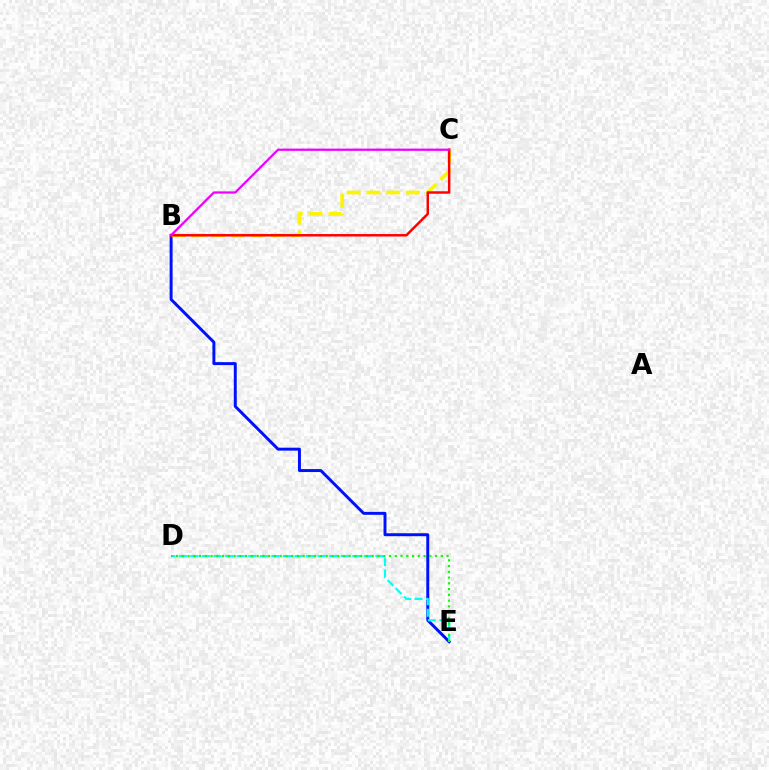{('B', 'E'): [{'color': '#0010ff', 'line_style': 'solid', 'thickness': 2.13}], ('B', 'C'): [{'color': '#fcf500', 'line_style': 'dashed', 'thickness': 2.69}, {'color': '#ff0000', 'line_style': 'solid', 'thickness': 1.77}, {'color': '#ee00ff', 'line_style': 'solid', 'thickness': 1.62}], ('D', 'E'): [{'color': '#00fff6', 'line_style': 'dashed', 'thickness': 1.57}, {'color': '#08ff00', 'line_style': 'dotted', 'thickness': 1.56}]}